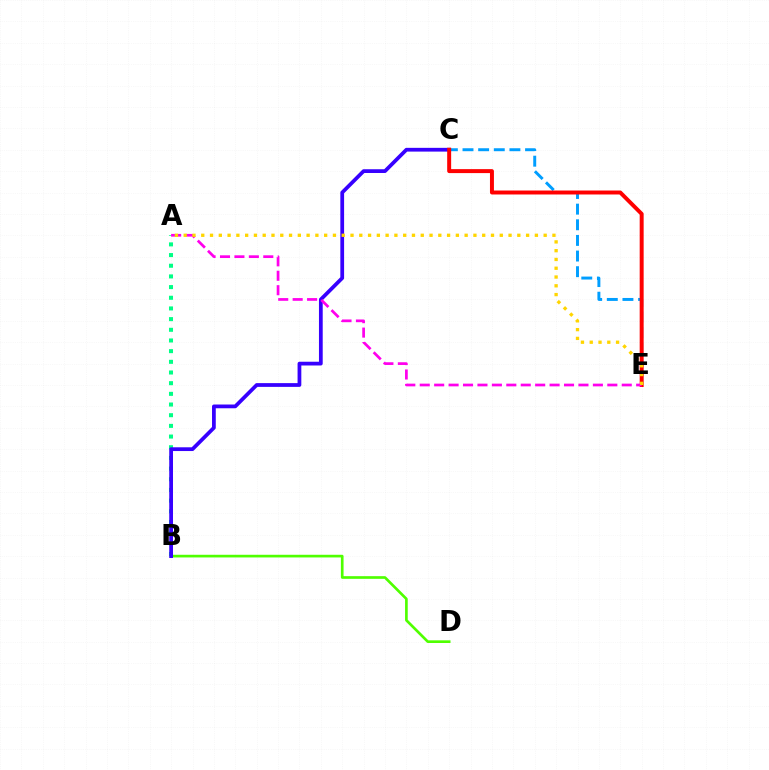{('B', 'D'): [{'color': '#4fff00', 'line_style': 'solid', 'thickness': 1.92}], ('A', 'B'): [{'color': '#00ff86', 'line_style': 'dotted', 'thickness': 2.9}], ('C', 'E'): [{'color': '#009eff', 'line_style': 'dashed', 'thickness': 2.12}, {'color': '#ff0000', 'line_style': 'solid', 'thickness': 2.85}], ('B', 'C'): [{'color': '#3700ff', 'line_style': 'solid', 'thickness': 2.7}], ('A', 'E'): [{'color': '#ff00ed', 'line_style': 'dashed', 'thickness': 1.96}, {'color': '#ffd500', 'line_style': 'dotted', 'thickness': 2.39}]}